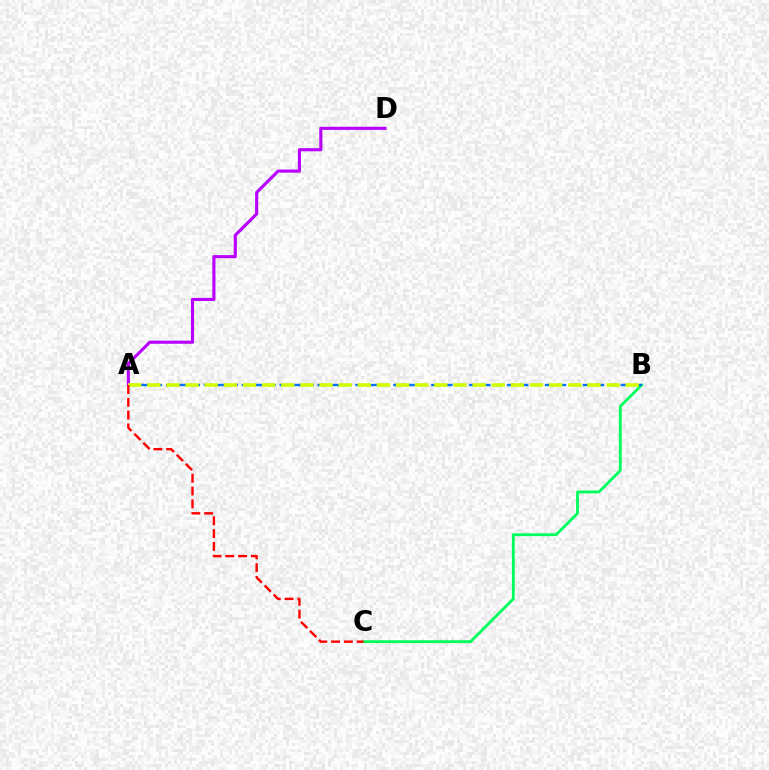{('B', 'C'): [{'color': '#00ff5c', 'line_style': 'solid', 'thickness': 2.04}], ('A', 'B'): [{'color': '#0074ff', 'line_style': 'dashed', 'thickness': 1.72}, {'color': '#d1ff00', 'line_style': 'dashed', 'thickness': 2.6}], ('A', 'D'): [{'color': '#b900ff', 'line_style': 'solid', 'thickness': 2.24}], ('A', 'C'): [{'color': '#ff0000', 'line_style': 'dashed', 'thickness': 1.74}]}